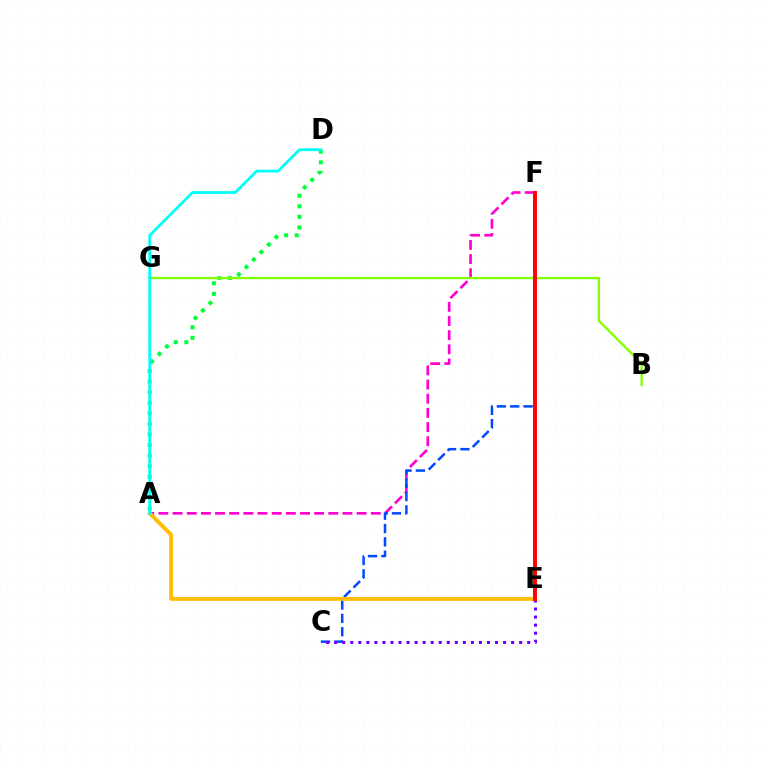{('A', 'F'): [{'color': '#ff00cf', 'line_style': 'dashed', 'thickness': 1.92}], ('A', 'D'): [{'color': '#00ff39', 'line_style': 'dotted', 'thickness': 2.87}, {'color': '#00fff6', 'line_style': 'solid', 'thickness': 1.99}], ('C', 'F'): [{'color': '#004bff', 'line_style': 'dashed', 'thickness': 1.81}], ('C', 'E'): [{'color': '#7200ff', 'line_style': 'dotted', 'thickness': 2.19}], ('A', 'E'): [{'color': '#ffbd00', 'line_style': 'solid', 'thickness': 2.77}], ('B', 'G'): [{'color': '#84ff00', 'line_style': 'solid', 'thickness': 1.67}], ('E', 'F'): [{'color': '#ff0000', 'line_style': 'solid', 'thickness': 2.84}]}